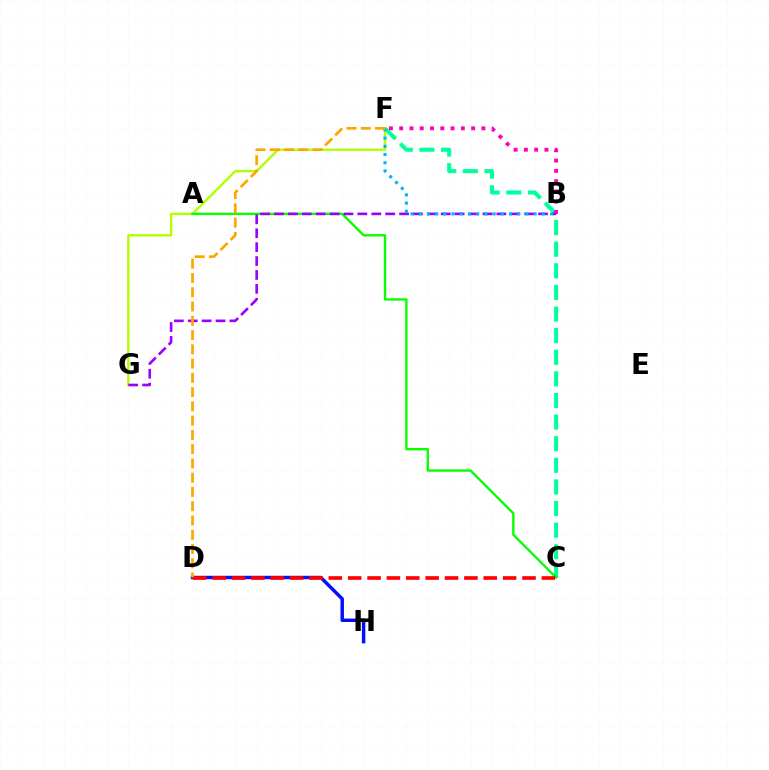{('C', 'F'): [{'color': '#00ff9d', 'line_style': 'dashed', 'thickness': 2.94}], ('D', 'H'): [{'color': '#0010ff', 'line_style': 'solid', 'thickness': 2.48}], ('B', 'F'): [{'color': '#ff00bd', 'line_style': 'dotted', 'thickness': 2.79}, {'color': '#00b5ff', 'line_style': 'dotted', 'thickness': 2.23}], ('F', 'G'): [{'color': '#b3ff00', 'line_style': 'solid', 'thickness': 1.72}], ('A', 'C'): [{'color': '#08ff00', 'line_style': 'solid', 'thickness': 1.72}], ('B', 'G'): [{'color': '#9b00ff', 'line_style': 'dashed', 'thickness': 1.89}], ('C', 'D'): [{'color': '#ff0000', 'line_style': 'dashed', 'thickness': 2.63}], ('D', 'F'): [{'color': '#ffa500', 'line_style': 'dashed', 'thickness': 1.94}]}